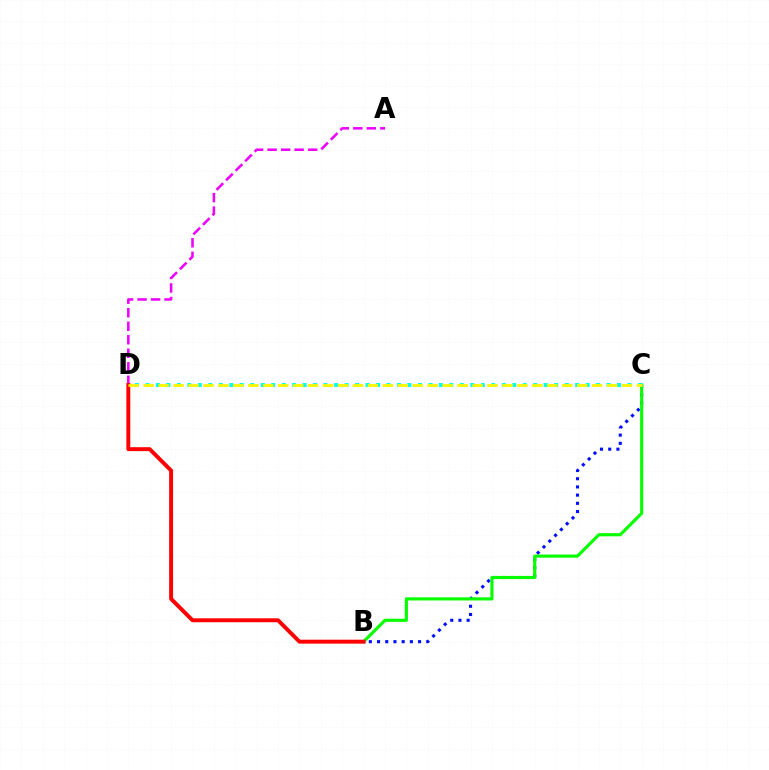{('A', 'D'): [{'color': '#ee00ff', 'line_style': 'dashed', 'thickness': 1.84}], ('B', 'C'): [{'color': '#0010ff', 'line_style': 'dotted', 'thickness': 2.23}, {'color': '#08ff00', 'line_style': 'solid', 'thickness': 2.26}], ('C', 'D'): [{'color': '#00fff6', 'line_style': 'dotted', 'thickness': 2.85}, {'color': '#fcf500', 'line_style': 'dashed', 'thickness': 2.03}], ('B', 'D'): [{'color': '#ff0000', 'line_style': 'solid', 'thickness': 2.83}]}